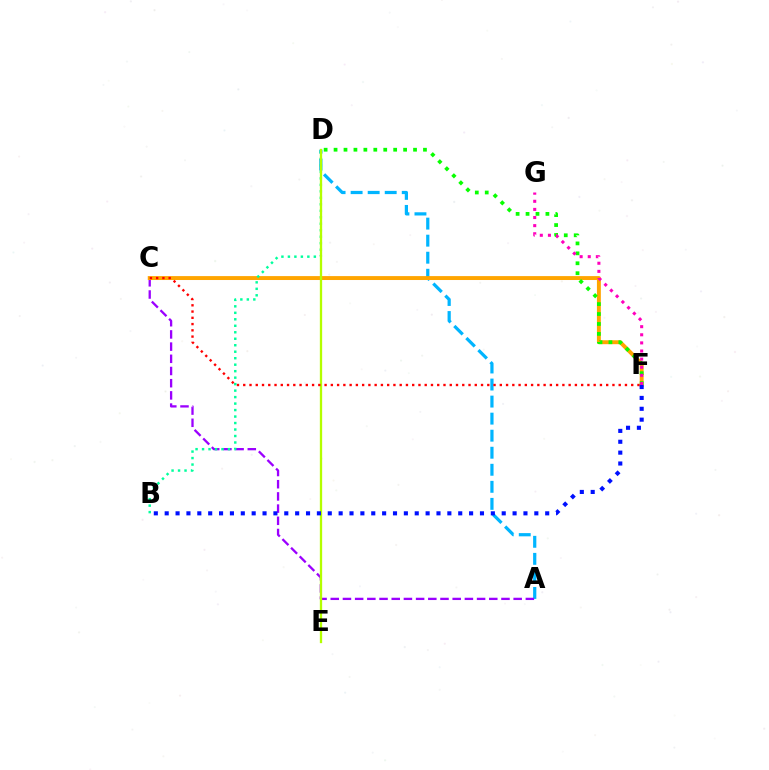{('A', 'D'): [{'color': '#00b5ff', 'line_style': 'dashed', 'thickness': 2.32}], ('A', 'C'): [{'color': '#9b00ff', 'line_style': 'dashed', 'thickness': 1.66}], ('C', 'F'): [{'color': '#ffa500', 'line_style': 'solid', 'thickness': 2.82}, {'color': '#ff0000', 'line_style': 'dotted', 'thickness': 1.7}], ('B', 'D'): [{'color': '#00ff9d', 'line_style': 'dotted', 'thickness': 1.76}], ('D', 'E'): [{'color': '#b3ff00', 'line_style': 'solid', 'thickness': 1.66}], ('D', 'F'): [{'color': '#08ff00', 'line_style': 'dotted', 'thickness': 2.7}], ('F', 'G'): [{'color': '#ff00bd', 'line_style': 'dotted', 'thickness': 2.2}], ('B', 'F'): [{'color': '#0010ff', 'line_style': 'dotted', 'thickness': 2.95}]}